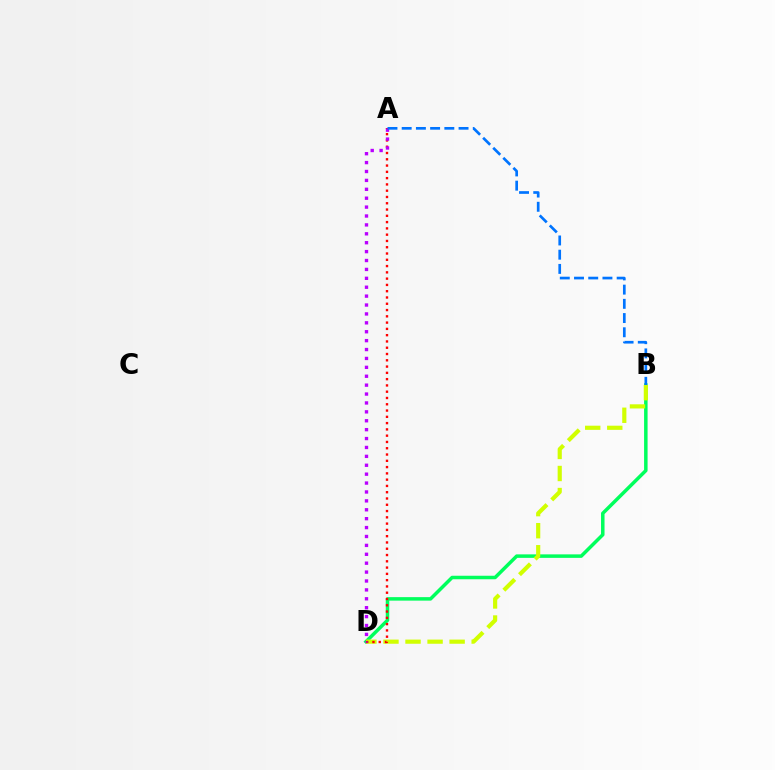{('B', 'D'): [{'color': '#00ff5c', 'line_style': 'solid', 'thickness': 2.52}, {'color': '#d1ff00', 'line_style': 'dashed', 'thickness': 3.0}], ('A', 'D'): [{'color': '#ff0000', 'line_style': 'dotted', 'thickness': 1.71}, {'color': '#b900ff', 'line_style': 'dotted', 'thickness': 2.42}], ('A', 'B'): [{'color': '#0074ff', 'line_style': 'dashed', 'thickness': 1.93}]}